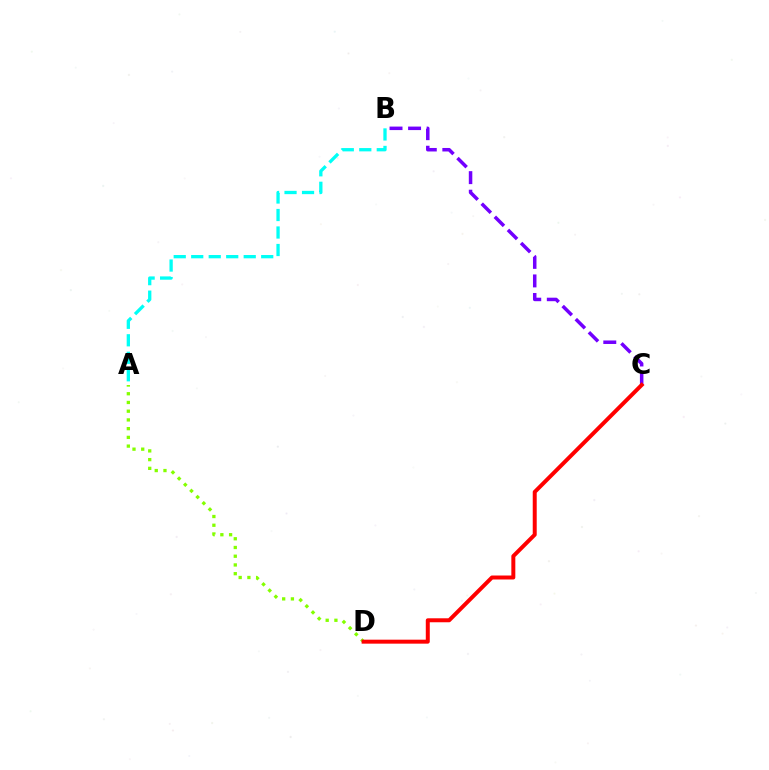{('A', 'B'): [{'color': '#00fff6', 'line_style': 'dashed', 'thickness': 2.38}], ('B', 'C'): [{'color': '#7200ff', 'line_style': 'dashed', 'thickness': 2.52}], ('A', 'D'): [{'color': '#84ff00', 'line_style': 'dotted', 'thickness': 2.37}], ('C', 'D'): [{'color': '#ff0000', 'line_style': 'solid', 'thickness': 2.86}]}